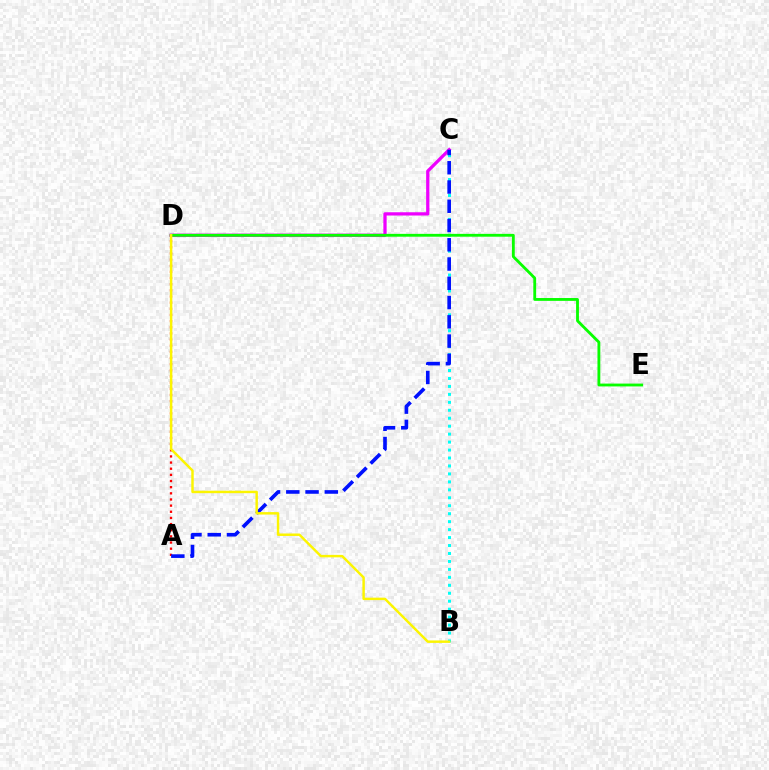{('B', 'C'): [{'color': '#00fff6', 'line_style': 'dotted', 'thickness': 2.16}], ('A', 'D'): [{'color': '#ff0000', 'line_style': 'dotted', 'thickness': 1.67}], ('C', 'D'): [{'color': '#ee00ff', 'line_style': 'solid', 'thickness': 2.35}], ('D', 'E'): [{'color': '#08ff00', 'line_style': 'solid', 'thickness': 2.04}], ('A', 'C'): [{'color': '#0010ff', 'line_style': 'dashed', 'thickness': 2.62}], ('B', 'D'): [{'color': '#fcf500', 'line_style': 'solid', 'thickness': 1.77}]}